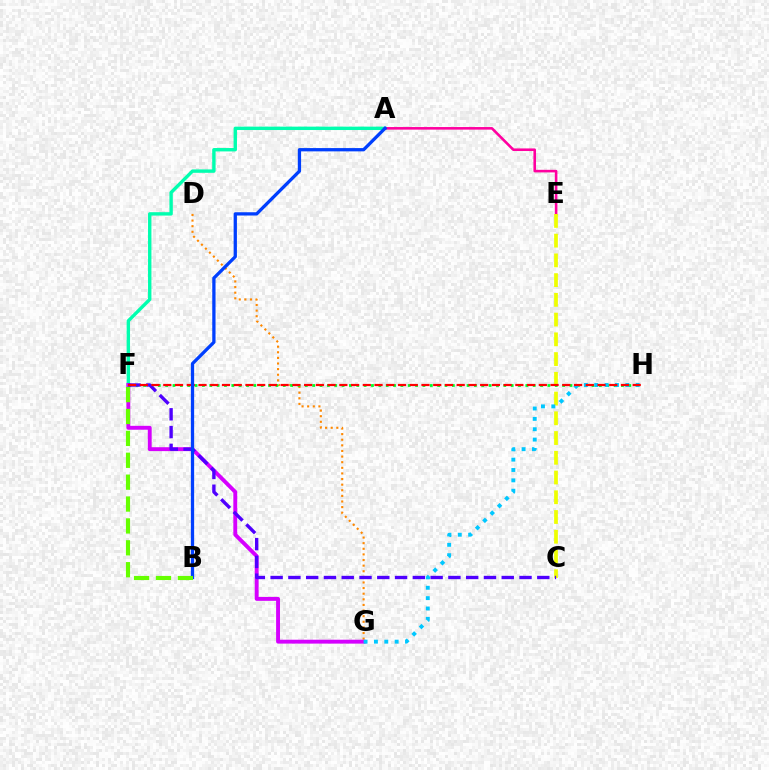{('A', 'F'): [{'color': '#00ffaf', 'line_style': 'solid', 'thickness': 2.44}], ('A', 'E'): [{'color': '#ff00a0', 'line_style': 'solid', 'thickness': 1.86}], ('D', 'G'): [{'color': '#ff8800', 'line_style': 'dotted', 'thickness': 1.53}], ('C', 'E'): [{'color': '#eeff00', 'line_style': 'dashed', 'thickness': 2.68}], ('F', 'G'): [{'color': '#d600ff', 'line_style': 'solid', 'thickness': 2.8}], ('F', 'H'): [{'color': '#00ff27', 'line_style': 'dotted', 'thickness': 2.0}, {'color': '#ff0000', 'line_style': 'dashed', 'thickness': 1.59}], ('C', 'F'): [{'color': '#4f00ff', 'line_style': 'dashed', 'thickness': 2.42}], ('G', 'H'): [{'color': '#00c7ff', 'line_style': 'dotted', 'thickness': 2.81}], ('A', 'B'): [{'color': '#003fff', 'line_style': 'solid', 'thickness': 2.36}], ('B', 'F'): [{'color': '#66ff00', 'line_style': 'dashed', 'thickness': 2.97}]}